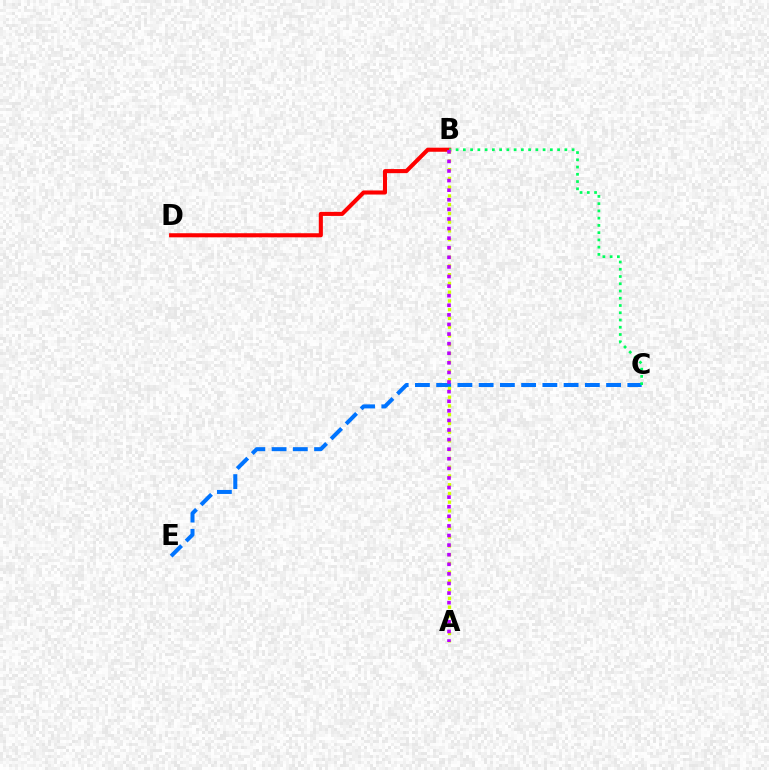{('B', 'D'): [{'color': '#ff0000', 'line_style': 'solid', 'thickness': 2.94}], ('C', 'E'): [{'color': '#0074ff', 'line_style': 'dashed', 'thickness': 2.89}], ('A', 'B'): [{'color': '#d1ff00', 'line_style': 'dotted', 'thickness': 2.38}, {'color': '#b900ff', 'line_style': 'dotted', 'thickness': 2.61}], ('B', 'C'): [{'color': '#00ff5c', 'line_style': 'dotted', 'thickness': 1.97}]}